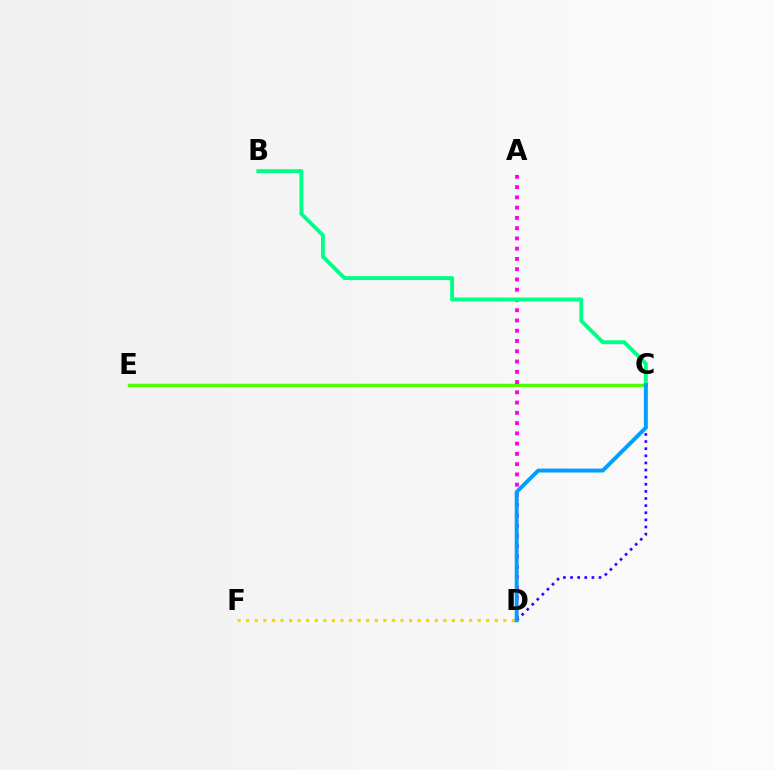{('A', 'D'): [{'color': '#ff00ed', 'line_style': 'dotted', 'thickness': 2.79}], ('B', 'C'): [{'color': '#00ff86', 'line_style': 'solid', 'thickness': 2.78}], ('C', 'D'): [{'color': '#3700ff', 'line_style': 'dotted', 'thickness': 1.93}, {'color': '#009eff', 'line_style': 'solid', 'thickness': 2.82}], ('C', 'E'): [{'color': '#ff0000', 'line_style': 'solid', 'thickness': 1.54}, {'color': '#4fff00', 'line_style': 'solid', 'thickness': 2.3}], ('D', 'F'): [{'color': '#ffd500', 'line_style': 'dotted', 'thickness': 2.33}]}